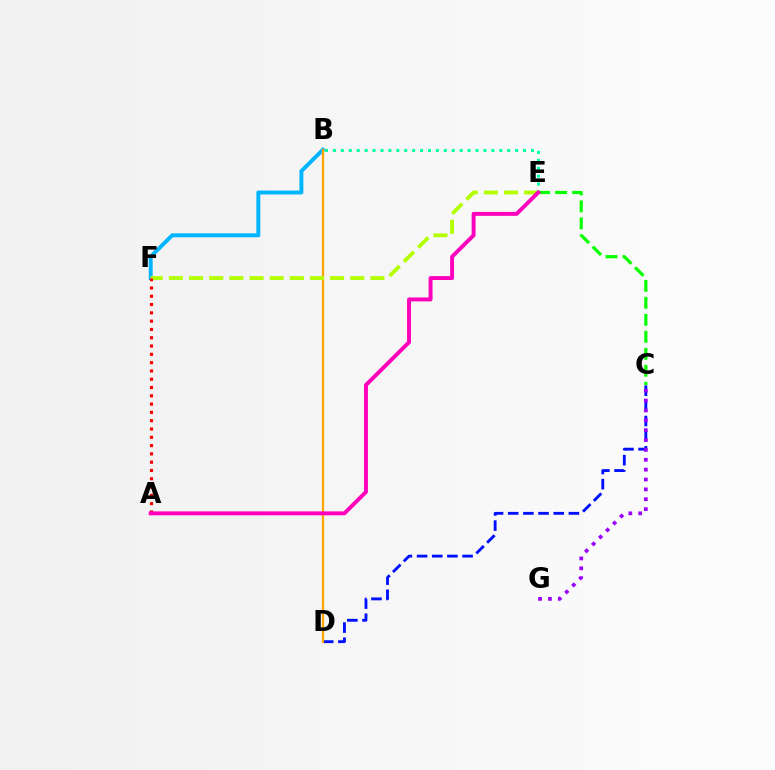{('C', 'D'): [{'color': '#0010ff', 'line_style': 'dashed', 'thickness': 2.06}], ('B', 'E'): [{'color': '#00ff9d', 'line_style': 'dotted', 'thickness': 2.15}], ('B', 'F'): [{'color': '#00b5ff', 'line_style': 'solid', 'thickness': 2.83}], ('B', 'D'): [{'color': '#ffa500', 'line_style': 'solid', 'thickness': 1.63}], ('C', 'G'): [{'color': '#9b00ff', 'line_style': 'dotted', 'thickness': 2.68}], ('E', 'F'): [{'color': '#b3ff00', 'line_style': 'dashed', 'thickness': 2.74}], ('A', 'F'): [{'color': '#ff0000', 'line_style': 'dotted', 'thickness': 2.25}], ('C', 'E'): [{'color': '#08ff00', 'line_style': 'dashed', 'thickness': 2.31}], ('A', 'E'): [{'color': '#ff00bd', 'line_style': 'solid', 'thickness': 2.83}]}